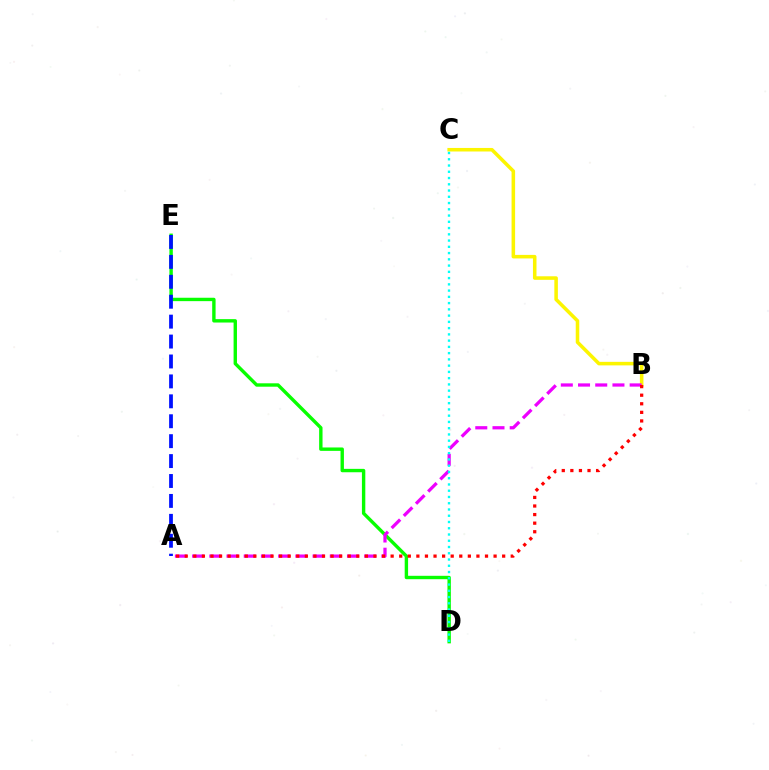{('B', 'C'): [{'color': '#fcf500', 'line_style': 'solid', 'thickness': 2.55}], ('D', 'E'): [{'color': '#08ff00', 'line_style': 'solid', 'thickness': 2.44}], ('A', 'B'): [{'color': '#ee00ff', 'line_style': 'dashed', 'thickness': 2.34}, {'color': '#ff0000', 'line_style': 'dotted', 'thickness': 2.33}], ('C', 'D'): [{'color': '#00fff6', 'line_style': 'dotted', 'thickness': 1.7}], ('A', 'E'): [{'color': '#0010ff', 'line_style': 'dashed', 'thickness': 2.71}]}